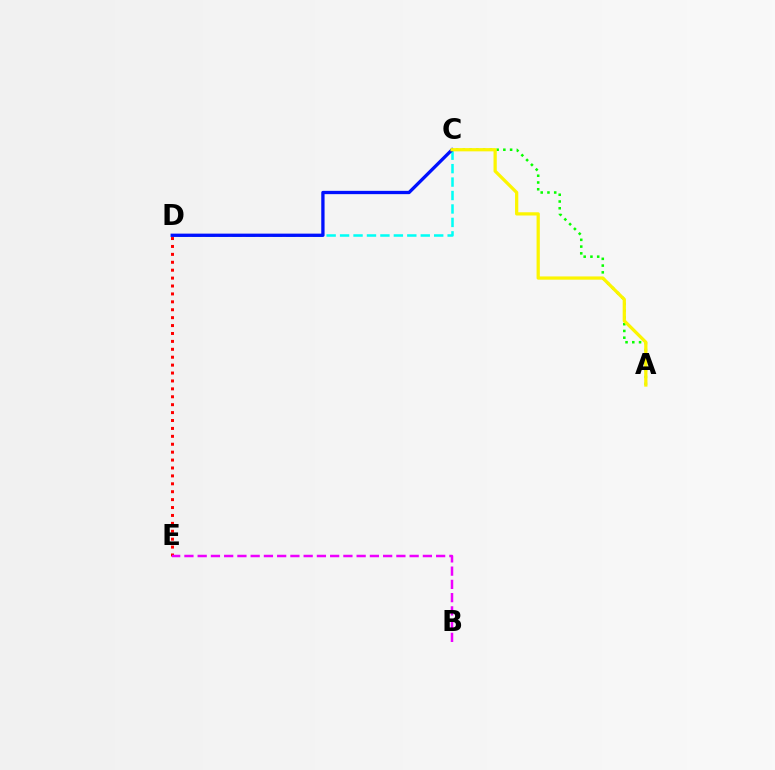{('A', 'C'): [{'color': '#08ff00', 'line_style': 'dotted', 'thickness': 1.84}, {'color': '#fcf500', 'line_style': 'solid', 'thickness': 2.34}], ('C', 'D'): [{'color': '#00fff6', 'line_style': 'dashed', 'thickness': 1.83}, {'color': '#0010ff', 'line_style': 'solid', 'thickness': 2.38}], ('D', 'E'): [{'color': '#ff0000', 'line_style': 'dotted', 'thickness': 2.15}], ('B', 'E'): [{'color': '#ee00ff', 'line_style': 'dashed', 'thickness': 1.8}]}